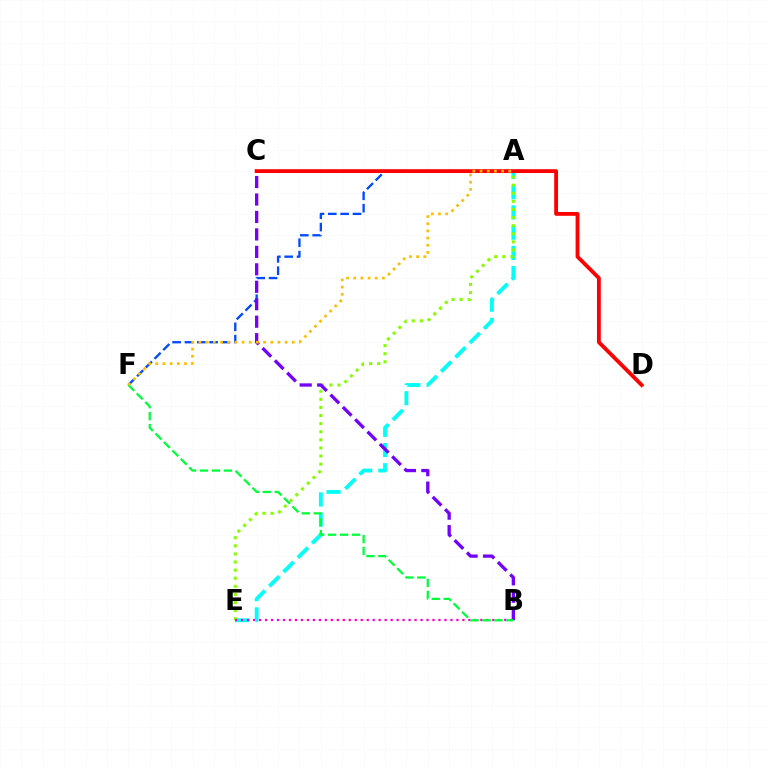{('A', 'E'): [{'color': '#00fff6', 'line_style': 'dashed', 'thickness': 2.75}, {'color': '#84ff00', 'line_style': 'dotted', 'thickness': 2.2}], ('B', 'E'): [{'color': '#ff00cf', 'line_style': 'dotted', 'thickness': 1.63}], ('A', 'F'): [{'color': '#004bff', 'line_style': 'dashed', 'thickness': 1.68}, {'color': '#ffbd00', 'line_style': 'dotted', 'thickness': 1.95}], ('B', 'C'): [{'color': '#7200ff', 'line_style': 'dashed', 'thickness': 2.37}], ('B', 'F'): [{'color': '#00ff39', 'line_style': 'dashed', 'thickness': 1.62}], ('C', 'D'): [{'color': '#ff0000', 'line_style': 'solid', 'thickness': 2.76}]}